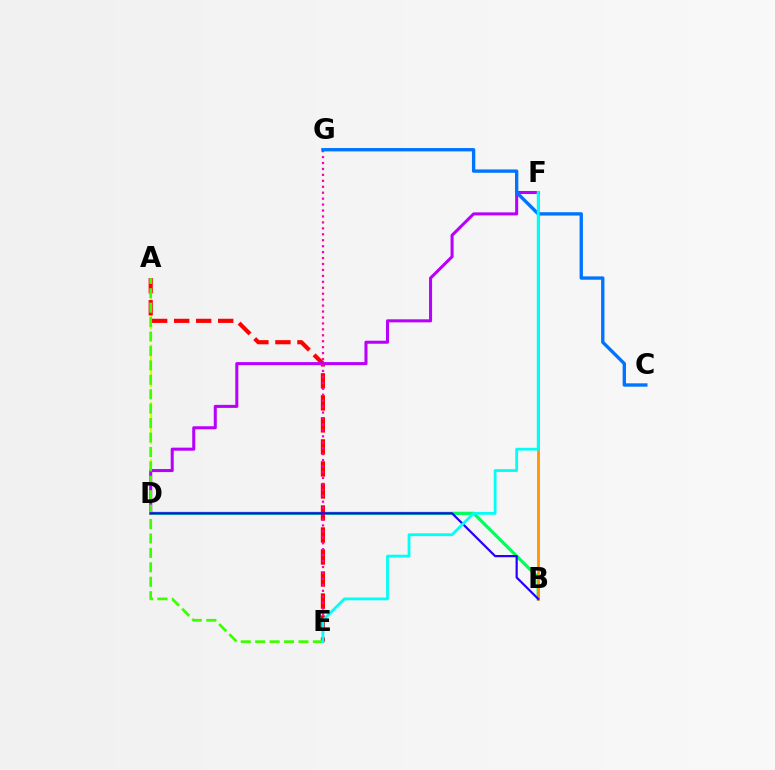{('B', 'D'): [{'color': '#00ff5c', 'line_style': 'solid', 'thickness': 2.31}, {'color': '#2500ff', 'line_style': 'solid', 'thickness': 1.59}], ('A', 'D'): [{'color': '#d1ff00', 'line_style': 'dashed', 'thickness': 1.56}], ('A', 'E'): [{'color': '#ff0000', 'line_style': 'dashed', 'thickness': 2.99}, {'color': '#3dff00', 'line_style': 'dashed', 'thickness': 1.96}], ('B', 'F'): [{'color': '#ff9400', 'line_style': 'solid', 'thickness': 2.02}], ('D', 'F'): [{'color': '#b900ff', 'line_style': 'solid', 'thickness': 2.19}], ('E', 'G'): [{'color': '#ff00ac', 'line_style': 'dotted', 'thickness': 1.61}], ('C', 'G'): [{'color': '#0074ff', 'line_style': 'solid', 'thickness': 2.42}], ('E', 'F'): [{'color': '#00fff6', 'line_style': 'solid', 'thickness': 2.03}]}